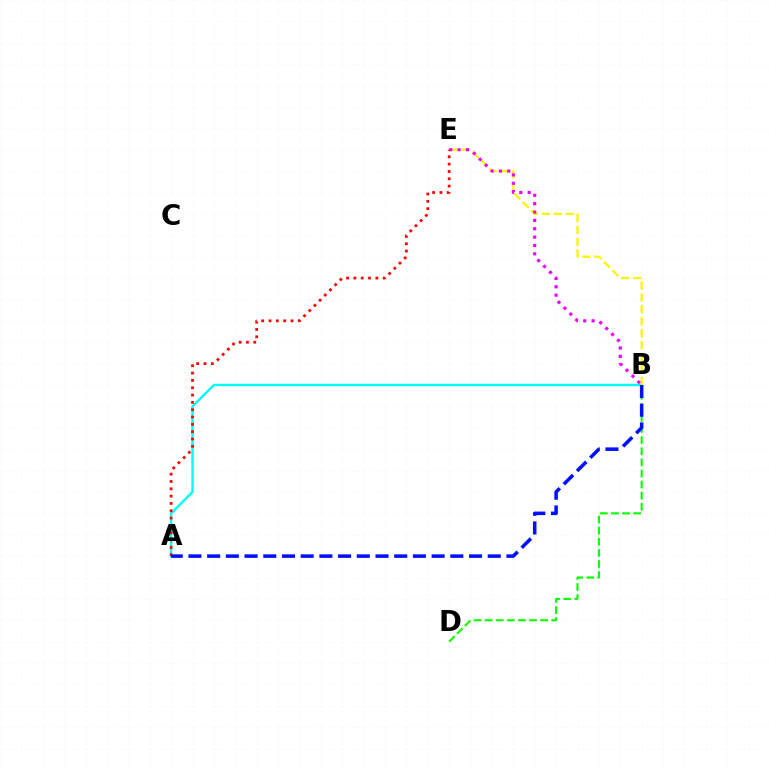{('A', 'B'): [{'color': '#00fff6', 'line_style': 'solid', 'thickness': 1.71}, {'color': '#0010ff', 'line_style': 'dashed', 'thickness': 2.54}], ('B', 'E'): [{'color': '#fcf500', 'line_style': 'dashed', 'thickness': 1.62}, {'color': '#ee00ff', 'line_style': 'dotted', 'thickness': 2.27}], ('A', 'E'): [{'color': '#ff0000', 'line_style': 'dotted', 'thickness': 1.99}], ('B', 'D'): [{'color': '#08ff00', 'line_style': 'dashed', 'thickness': 1.51}]}